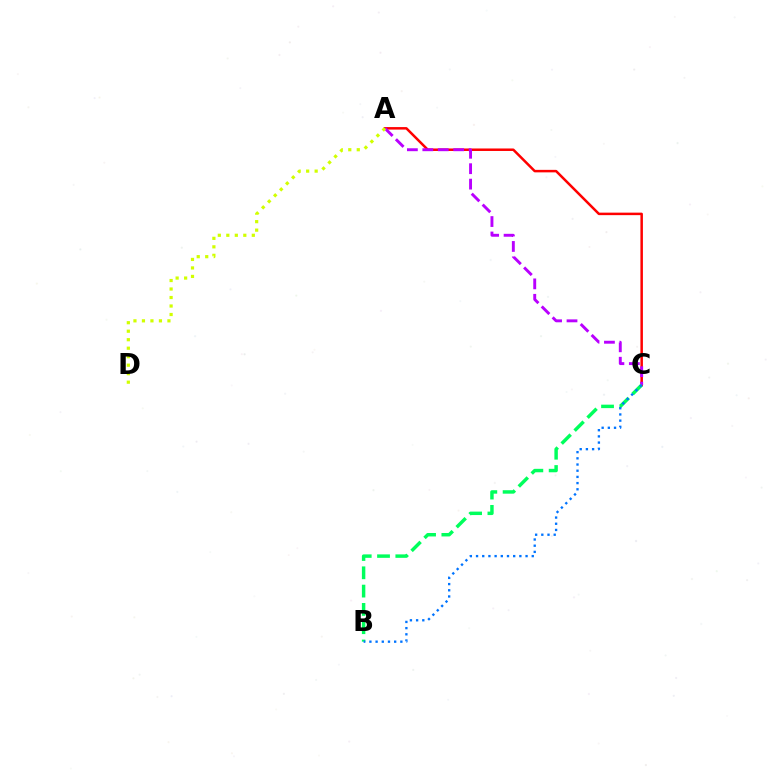{('A', 'C'): [{'color': '#ff0000', 'line_style': 'solid', 'thickness': 1.8}, {'color': '#b900ff', 'line_style': 'dashed', 'thickness': 2.1}], ('A', 'D'): [{'color': '#d1ff00', 'line_style': 'dotted', 'thickness': 2.31}], ('B', 'C'): [{'color': '#00ff5c', 'line_style': 'dashed', 'thickness': 2.49}, {'color': '#0074ff', 'line_style': 'dotted', 'thickness': 1.68}]}